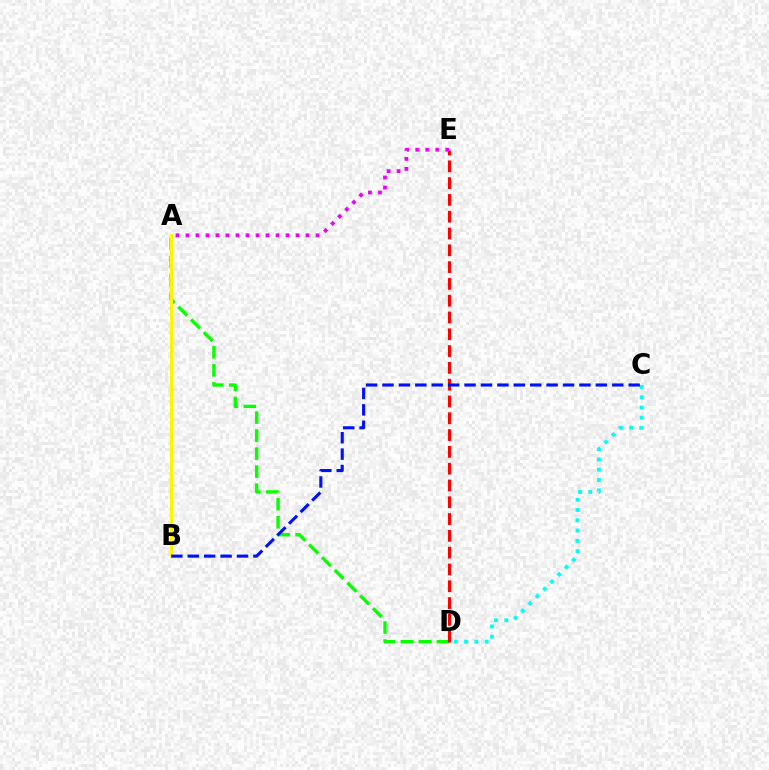{('C', 'D'): [{'color': '#00fff6', 'line_style': 'dotted', 'thickness': 2.79}], ('A', 'D'): [{'color': '#08ff00', 'line_style': 'dashed', 'thickness': 2.45}], ('A', 'B'): [{'color': '#fcf500', 'line_style': 'solid', 'thickness': 2.19}], ('D', 'E'): [{'color': '#ff0000', 'line_style': 'dashed', 'thickness': 2.28}], ('A', 'E'): [{'color': '#ee00ff', 'line_style': 'dotted', 'thickness': 2.72}], ('B', 'C'): [{'color': '#0010ff', 'line_style': 'dashed', 'thickness': 2.23}]}